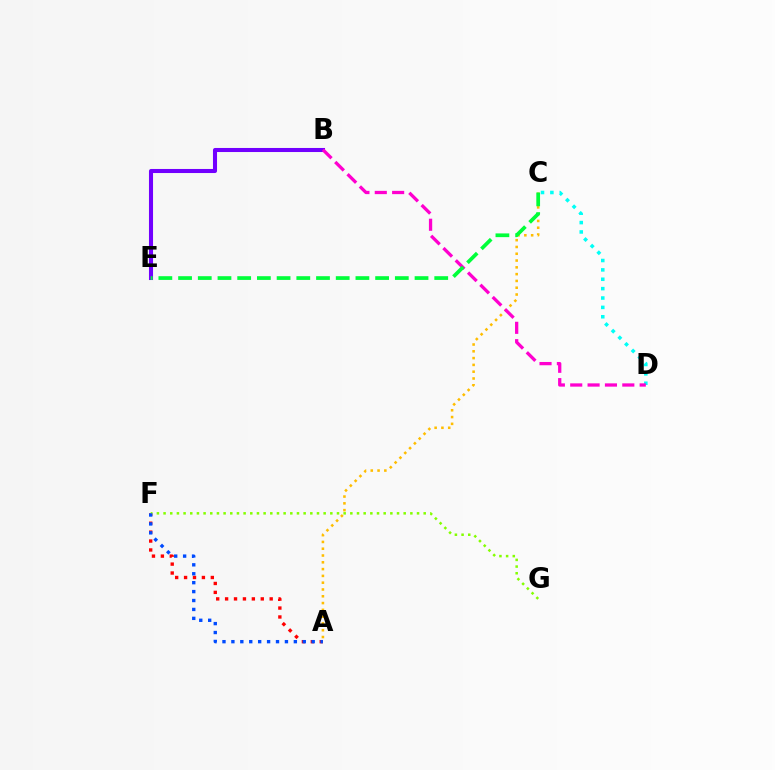{('B', 'E'): [{'color': '#7200ff', 'line_style': 'solid', 'thickness': 2.93}], ('A', 'F'): [{'color': '#ff0000', 'line_style': 'dotted', 'thickness': 2.42}, {'color': '#004bff', 'line_style': 'dotted', 'thickness': 2.42}], ('F', 'G'): [{'color': '#84ff00', 'line_style': 'dotted', 'thickness': 1.81}], ('A', 'C'): [{'color': '#ffbd00', 'line_style': 'dotted', 'thickness': 1.85}], ('C', 'D'): [{'color': '#00fff6', 'line_style': 'dotted', 'thickness': 2.55}], ('B', 'D'): [{'color': '#ff00cf', 'line_style': 'dashed', 'thickness': 2.36}], ('C', 'E'): [{'color': '#00ff39', 'line_style': 'dashed', 'thickness': 2.68}]}